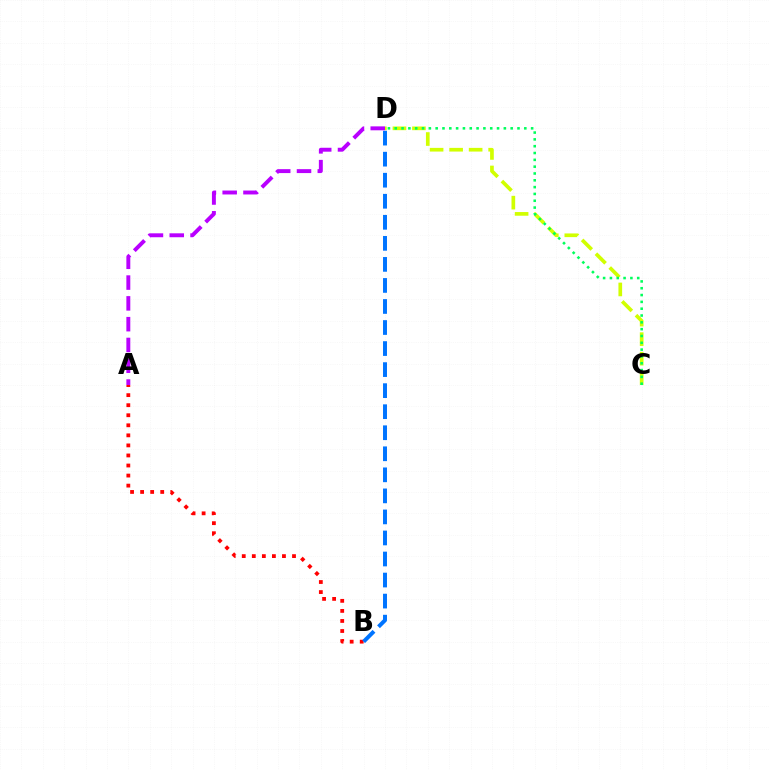{('C', 'D'): [{'color': '#d1ff00', 'line_style': 'dashed', 'thickness': 2.65}, {'color': '#00ff5c', 'line_style': 'dotted', 'thickness': 1.85}], ('A', 'B'): [{'color': '#ff0000', 'line_style': 'dotted', 'thickness': 2.73}], ('B', 'D'): [{'color': '#0074ff', 'line_style': 'dashed', 'thickness': 2.86}], ('A', 'D'): [{'color': '#b900ff', 'line_style': 'dashed', 'thickness': 2.83}]}